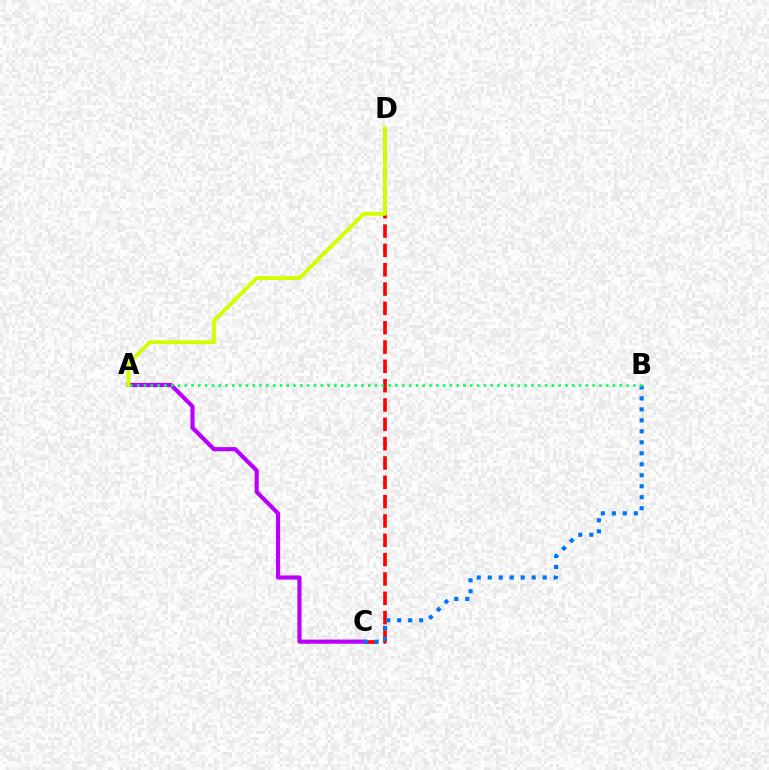{('A', 'C'): [{'color': '#b900ff', 'line_style': 'solid', 'thickness': 2.99}], ('C', 'D'): [{'color': '#ff0000', 'line_style': 'dashed', 'thickness': 2.63}], ('B', 'C'): [{'color': '#0074ff', 'line_style': 'dotted', 'thickness': 2.98}], ('A', 'B'): [{'color': '#00ff5c', 'line_style': 'dotted', 'thickness': 1.85}], ('A', 'D'): [{'color': '#d1ff00', 'line_style': 'solid', 'thickness': 2.79}]}